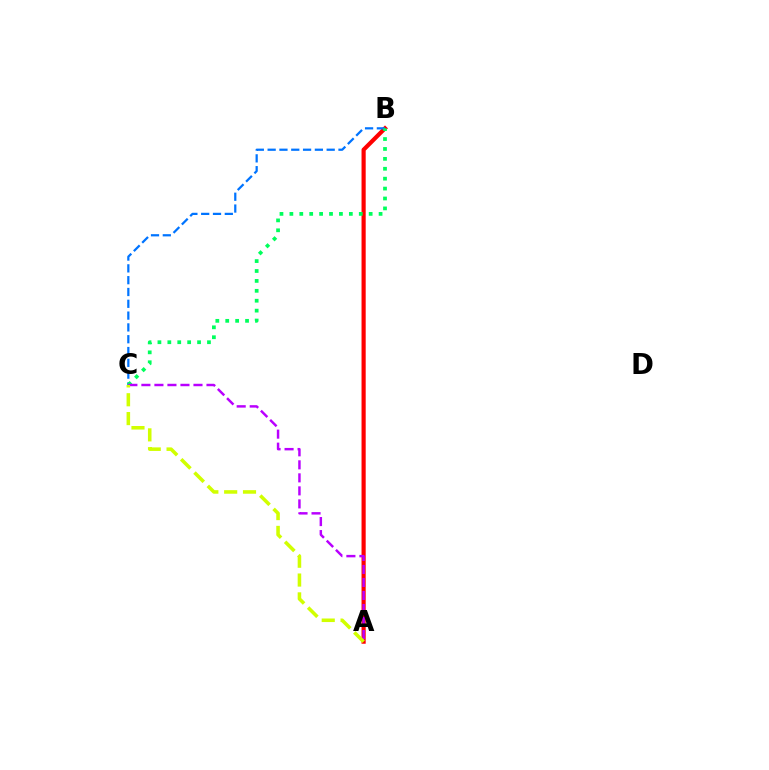{('A', 'B'): [{'color': '#ff0000', 'line_style': 'solid', 'thickness': 3.0}], ('B', 'C'): [{'color': '#0074ff', 'line_style': 'dashed', 'thickness': 1.6}, {'color': '#00ff5c', 'line_style': 'dotted', 'thickness': 2.69}], ('A', 'C'): [{'color': '#b900ff', 'line_style': 'dashed', 'thickness': 1.77}, {'color': '#d1ff00', 'line_style': 'dashed', 'thickness': 2.56}]}